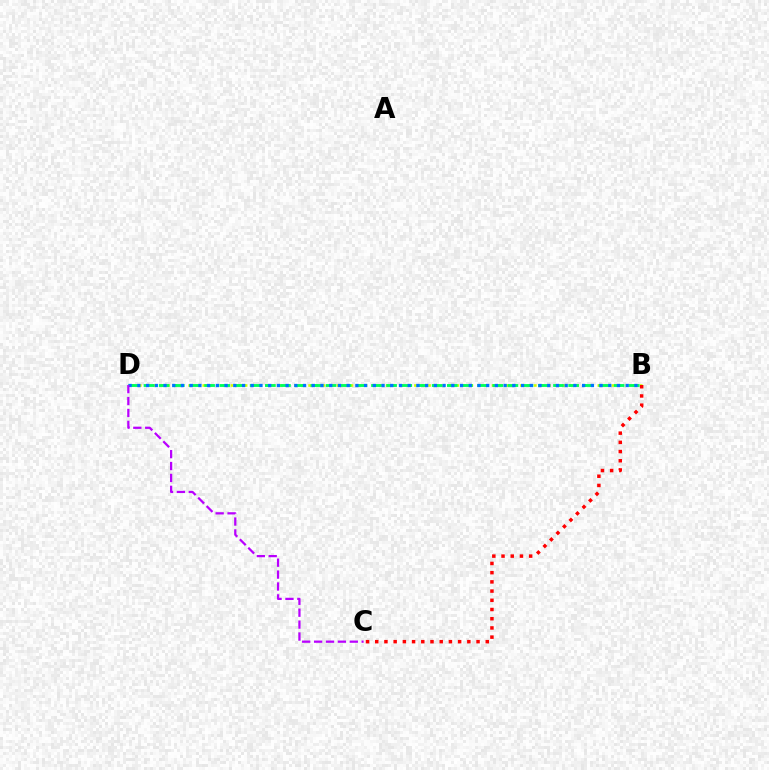{('B', 'D'): [{'color': '#d1ff00', 'line_style': 'dotted', 'thickness': 1.92}, {'color': '#00ff5c', 'line_style': 'dashed', 'thickness': 2.06}, {'color': '#0074ff', 'line_style': 'dotted', 'thickness': 2.37}], ('B', 'C'): [{'color': '#ff0000', 'line_style': 'dotted', 'thickness': 2.5}], ('C', 'D'): [{'color': '#b900ff', 'line_style': 'dashed', 'thickness': 1.62}]}